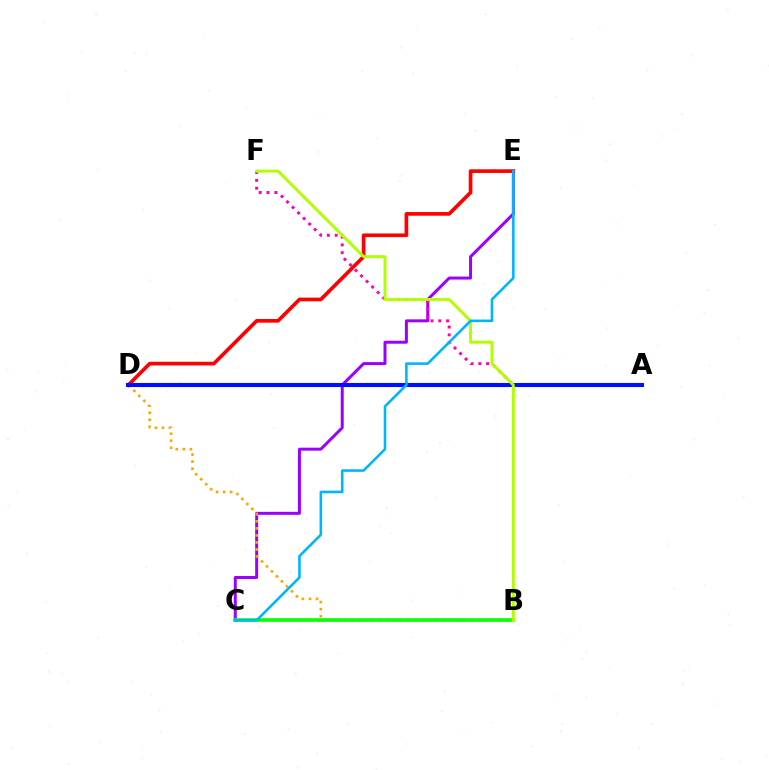{('A', 'D'): [{'color': '#00ff9d', 'line_style': 'dotted', 'thickness': 2.12}, {'color': '#0010ff', 'line_style': 'solid', 'thickness': 2.94}], ('C', 'E'): [{'color': '#9b00ff', 'line_style': 'solid', 'thickness': 2.15}, {'color': '#00b5ff', 'line_style': 'solid', 'thickness': 1.86}], ('A', 'F'): [{'color': '#ff00bd', 'line_style': 'dotted', 'thickness': 2.12}], ('B', 'D'): [{'color': '#ffa500', 'line_style': 'dotted', 'thickness': 1.92}], ('D', 'E'): [{'color': '#ff0000', 'line_style': 'solid', 'thickness': 2.64}], ('B', 'C'): [{'color': '#08ff00', 'line_style': 'solid', 'thickness': 2.62}], ('B', 'F'): [{'color': '#b3ff00', 'line_style': 'solid', 'thickness': 2.13}]}